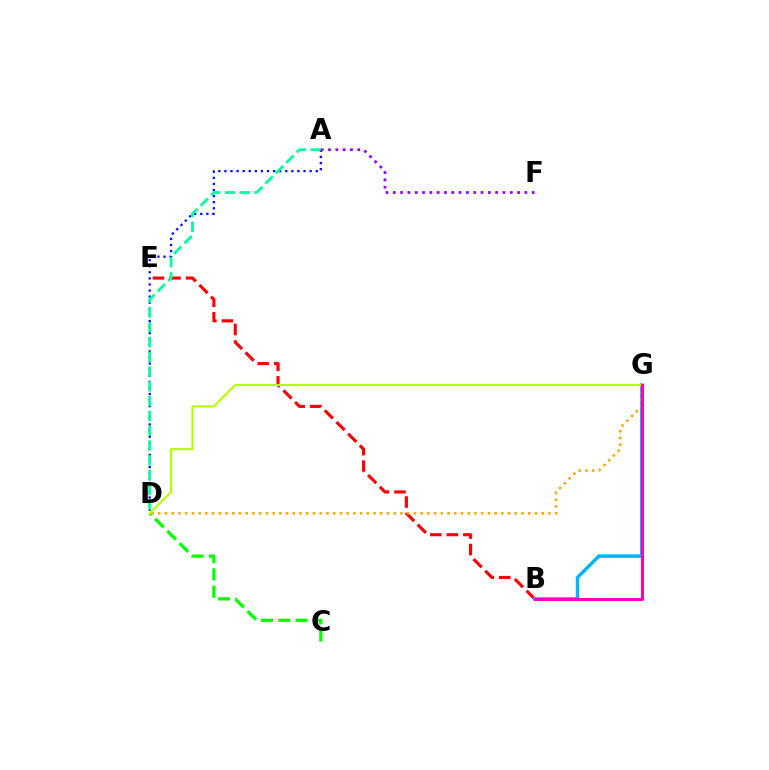{('B', 'E'): [{'color': '#ff0000', 'line_style': 'dashed', 'thickness': 2.25}], ('C', 'D'): [{'color': '#08ff00', 'line_style': 'dashed', 'thickness': 2.35}], ('B', 'G'): [{'color': '#00b5ff', 'line_style': 'solid', 'thickness': 2.5}, {'color': '#ff00bd', 'line_style': 'solid', 'thickness': 2.16}], ('A', 'D'): [{'color': '#0010ff', 'line_style': 'dotted', 'thickness': 1.65}, {'color': '#00ff9d', 'line_style': 'dashed', 'thickness': 2.01}], ('D', 'G'): [{'color': '#ffa500', 'line_style': 'dotted', 'thickness': 1.83}, {'color': '#b3ff00', 'line_style': 'solid', 'thickness': 1.54}], ('A', 'F'): [{'color': '#9b00ff', 'line_style': 'dotted', 'thickness': 1.99}]}